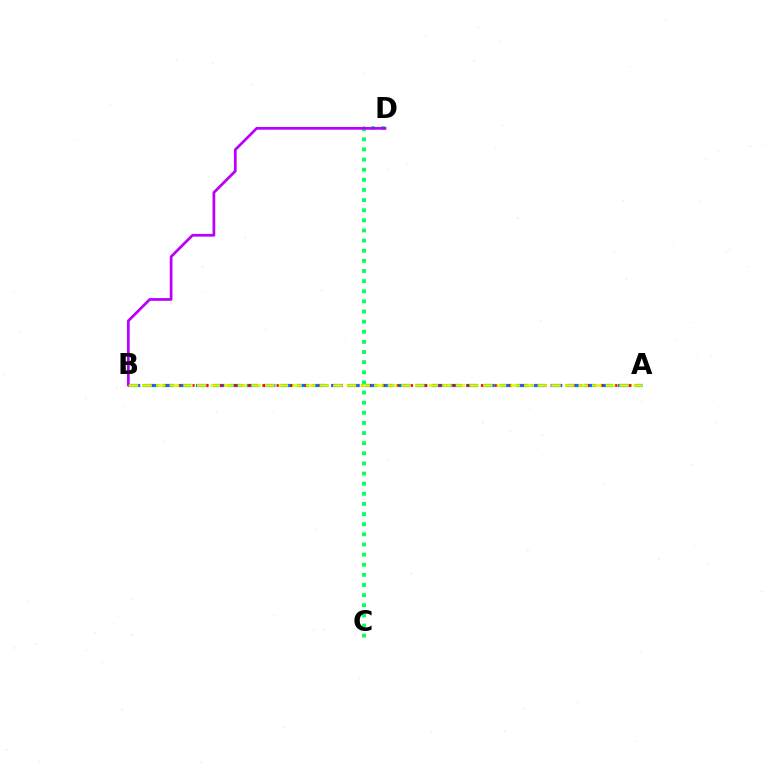{('A', 'B'): [{'color': '#0074ff', 'line_style': 'dashed', 'thickness': 2.29}, {'color': '#ff0000', 'line_style': 'dotted', 'thickness': 1.91}, {'color': '#d1ff00', 'line_style': 'dashed', 'thickness': 1.85}], ('C', 'D'): [{'color': '#00ff5c', 'line_style': 'dotted', 'thickness': 2.75}], ('B', 'D'): [{'color': '#b900ff', 'line_style': 'solid', 'thickness': 1.97}]}